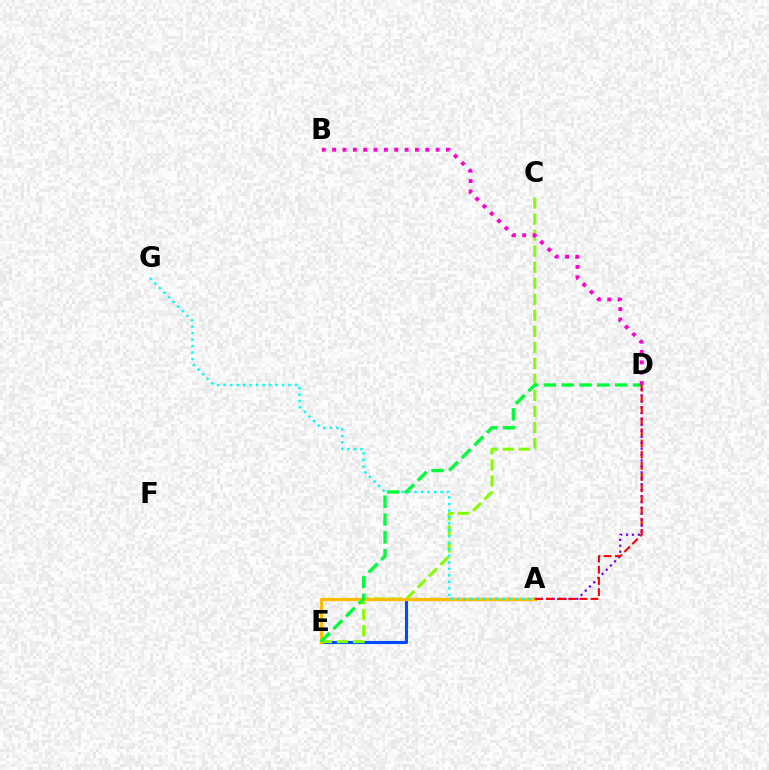{('A', 'E'): [{'color': '#004bff', 'line_style': 'solid', 'thickness': 2.23}, {'color': '#ffbd00', 'line_style': 'solid', 'thickness': 2.39}], ('C', 'E'): [{'color': '#84ff00', 'line_style': 'dashed', 'thickness': 2.18}], ('A', 'D'): [{'color': '#7200ff', 'line_style': 'dotted', 'thickness': 1.61}, {'color': '#ff0000', 'line_style': 'dashed', 'thickness': 1.52}], ('A', 'G'): [{'color': '#00fff6', 'line_style': 'dotted', 'thickness': 1.77}], ('D', 'E'): [{'color': '#00ff39', 'line_style': 'dashed', 'thickness': 2.42}], ('B', 'D'): [{'color': '#ff00cf', 'line_style': 'dotted', 'thickness': 2.81}]}